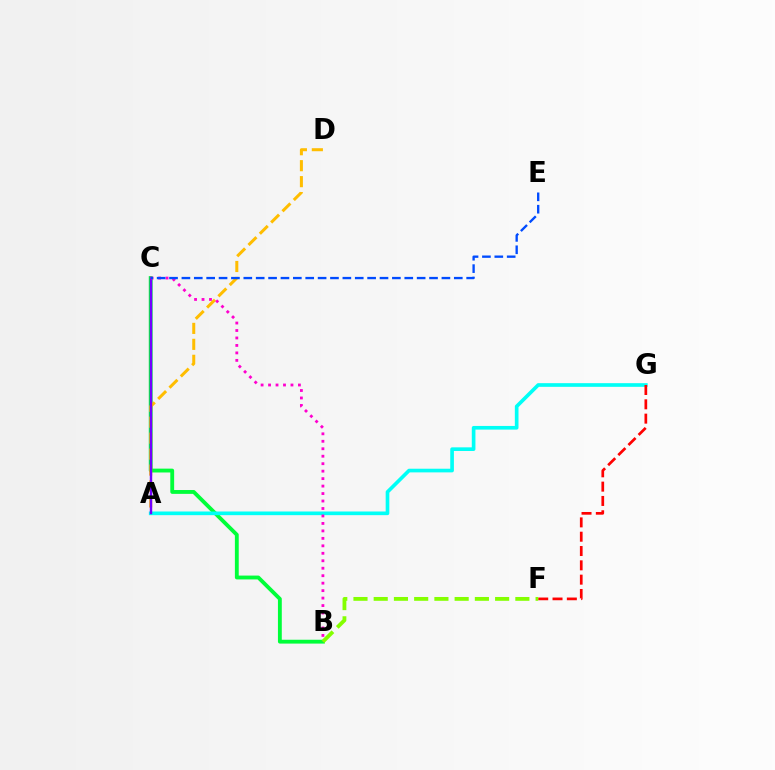{('B', 'C'): [{'color': '#00ff39', 'line_style': 'solid', 'thickness': 2.77}, {'color': '#ff00cf', 'line_style': 'dotted', 'thickness': 2.03}], ('A', 'D'): [{'color': '#ffbd00', 'line_style': 'dashed', 'thickness': 2.17}], ('A', 'G'): [{'color': '#00fff6', 'line_style': 'solid', 'thickness': 2.63}], ('A', 'C'): [{'color': '#7200ff', 'line_style': 'solid', 'thickness': 1.75}], ('C', 'E'): [{'color': '#004bff', 'line_style': 'dashed', 'thickness': 1.68}], ('F', 'G'): [{'color': '#ff0000', 'line_style': 'dashed', 'thickness': 1.95}], ('B', 'F'): [{'color': '#84ff00', 'line_style': 'dashed', 'thickness': 2.75}]}